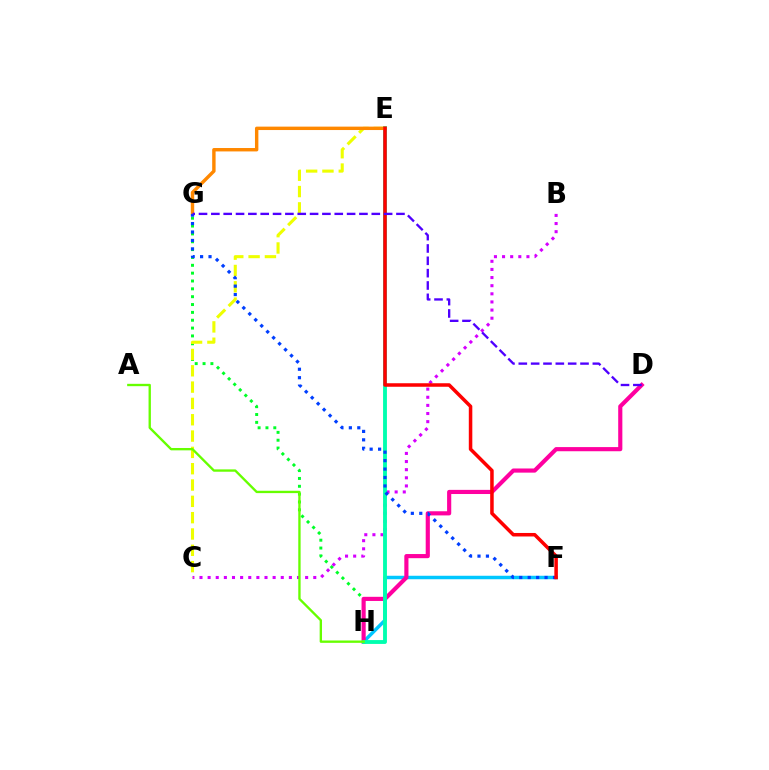{('G', 'H'): [{'color': '#00ff27', 'line_style': 'dotted', 'thickness': 2.13}], ('F', 'H'): [{'color': '#00c7ff', 'line_style': 'solid', 'thickness': 2.5}], ('D', 'H'): [{'color': '#ff00a0', 'line_style': 'solid', 'thickness': 2.99}], ('B', 'C'): [{'color': '#d600ff', 'line_style': 'dotted', 'thickness': 2.21}], ('E', 'H'): [{'color': '#00ffaf', 'line_style': 'solid', 'thickness': 2.77}], ('C', 'E'): [{'color': '#eeff00', 'line_style': 'dashed', 'thickness': 2.22}], ('E', 'G'): [{'color': '#ff8800', 'line_style': 'solid', 'thickness': 2.45}], ('A', 'H'): [{'color': '#66ff00', 'line_style': 'solid', 'thickness': 1.69}], ('F', 'G'): [{'color': '#003fff', 'line_style': 'dotted', 'thickness': 2.29}], ('E', 'F'): [{'color': '#ff0000', 'line_style': 'solid', 'thickness': 2.53}], ('D', 'G'): [{'color': '#4f00ff', 'line_style': 'dashed', 'thickness': 1.68}]}